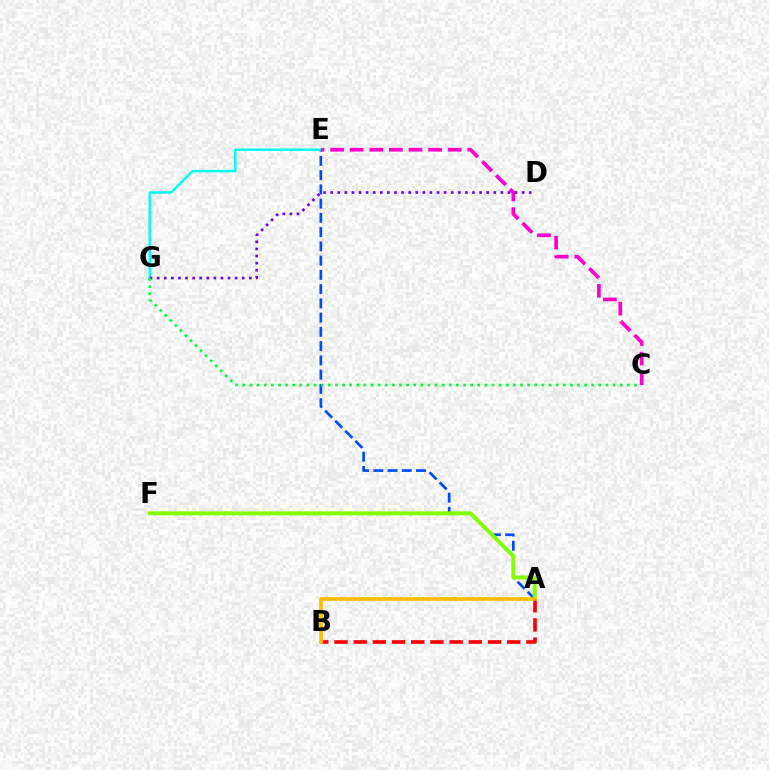{('A', 'E'): [{'color': '#004bff', 'line_style': 'dashed', 'thickness': 1.94}], ('A', 'F'): [{'color': '#84ff00', 'line_style': 'solid', 'thickness': 2.85}], ('E', 'G'): [{'color': '#00fff6', 'line_style': 'solid', 'thickness': 1.78}], ('D', 'G'): [{'color': '#7200ff', 'line_style': 'dotted', 'thickness': 1.93}], ('A', 'B'): [{'color': '#ff0000', 'line_style': 'dashed', 'thickness': 2.61}, {'color': '#ffbd00', 'line_style': 'solid', 'thickness': 2.65}], ('C', 'G'): [{'color': '#00ff39', 'line_style': 'dotted', 'thickness': 1.93}], ('C', 'E'): [{'color': '#ff00cf', 'line_style': 'dashed', 'thickness': 2.66}]}